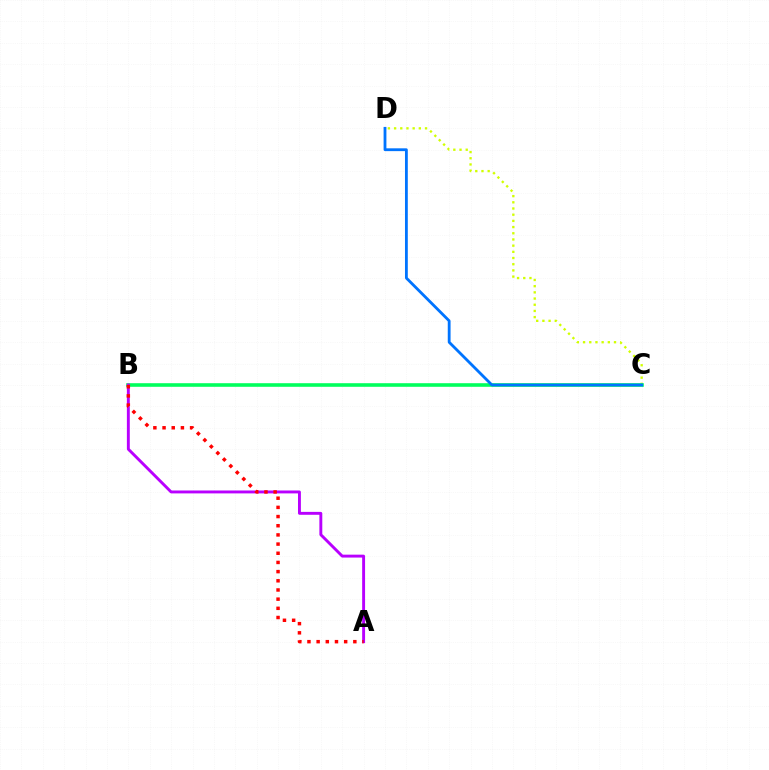{('C', 'D'): [{'color': '#d1ff00', 'line_style': 'dotted', 'thickness': 1.68}, {'color': '#0074ff', 'line_style': 'solid', 'thickness': 2.03}], ('B', 'C'): [{'color': '#00ff5c', 'line_style': 'solid', 'thickness': 2.59}], ('A', 'B'): [{'color': '#b900ff', 'line_style': 'solid', 'thickness': 2.09}, {'color': '#ff0000', 'line_style': 'dotted', 'thickness': 2.49}]}